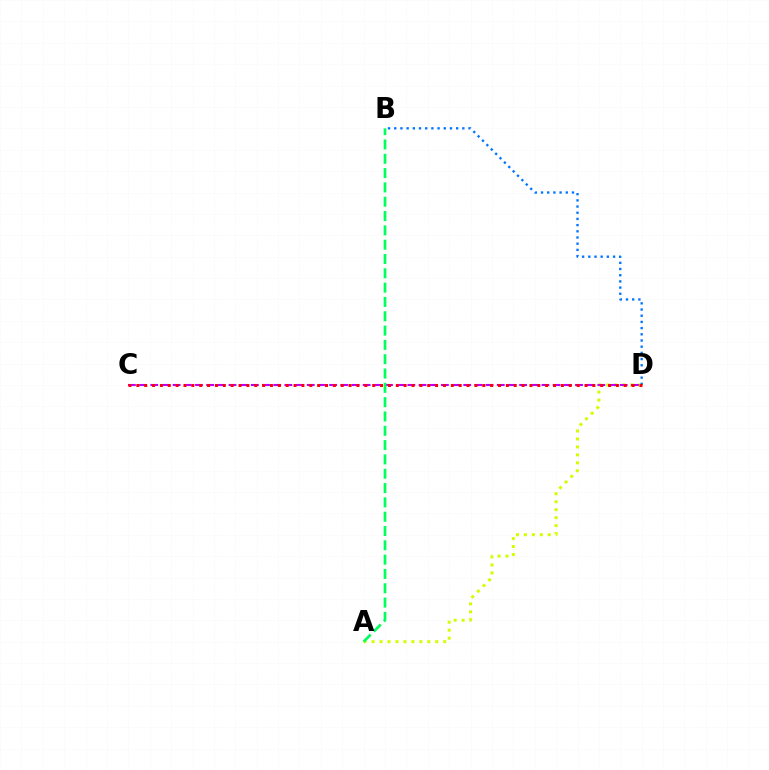{('A', 'D'): [{'color': '#d1ff00', 'line_style': 'dotted', 'thickness': 2.16}], ('C', 'D'): [{'color': '#b900ff', 'line_style': 'dashed', 'thickness': 1.52}, {'color': '#ff0000', 'line_style': 'dotted', 'thickness': 2.14}], ('B', 'D'): [{'color': '#0074ff', 'line_style': 'dotted', 'thickness': 1.68}], ('A', 'B'): [{'color': '#00ff5c', 'line_style': 'dashed', 'thickness': 1.94}]}